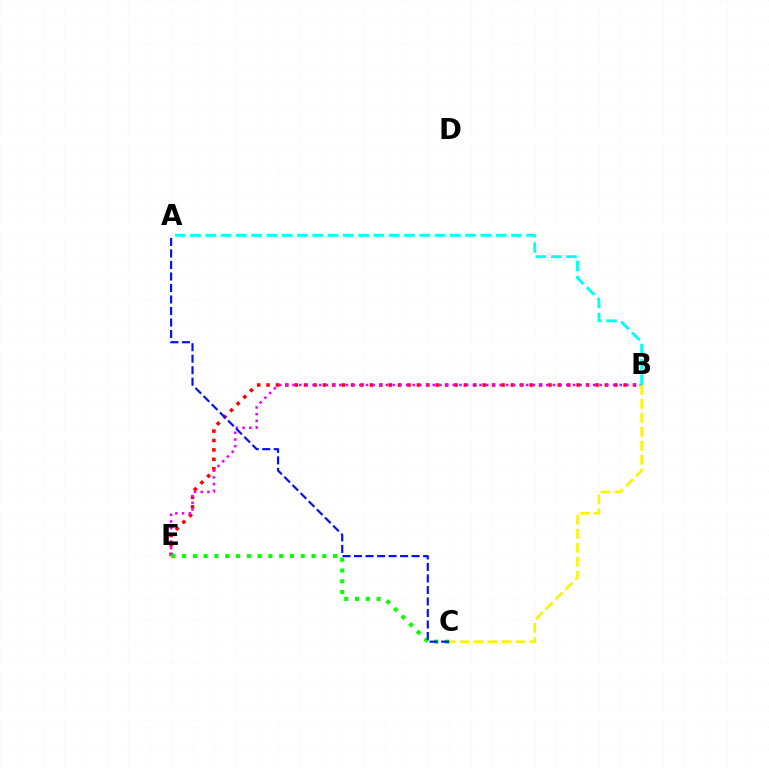{('B', 'E'): [{'color': '#ff0000', 'line_style': 'dotted', 'thickness': 2.55}, {'color': '#ee00ff', 'line_style': 'dotted', 'thickness': 1.81}], ('C', 'E'): [{'color': '#08ff00', 'line_style': 'dotted', 'thickness': 2.93}], ('A', 'B'): [{'color': '#00fff6', 'line_style': 'dashed', 'thickness': 2.08}], ('B', 'C'): [{'color': '#fcf500', 'line_style': 'dashed', 'thickness': 1.9}], ('A', 'C'): [{'color': '#0010ff', 'line_style': 'dashed', 'thickness': 1.56}]}